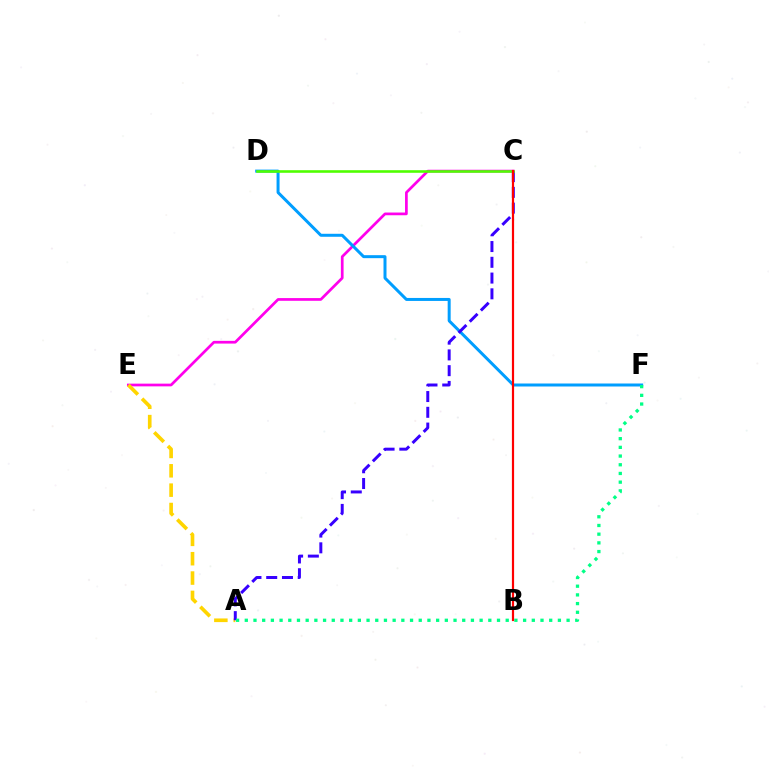{('C', 'E'): [{'color': '#ff00ed', 'line_style': 'solid', 'thickness': 1.96}], ('D', 'F'): [{'color': '#009eff', 'line_style': 'solid', 'thickness': 2.15}], ('A', 'E'): [{'color': '#ffd500', 'line_style': 'dashed', 'thickness': 2.63}], ('A', 'C'): [{'color': '#3700ff', 'line_style': 'dashed', 'thickness': 2.14}], ('C', 'D'): [{'color': '#4fff00', 'line_style': 'solid', 'thickness': 1.87}], ('A', 'F'): [{'color': '#00ff86', 'line_style': 'dotted', 'thickness': 2.36}], ('B', 'C'): [{'color': '#ff0000', 'line_style': 'solid', 'thickness': 1.58}]}